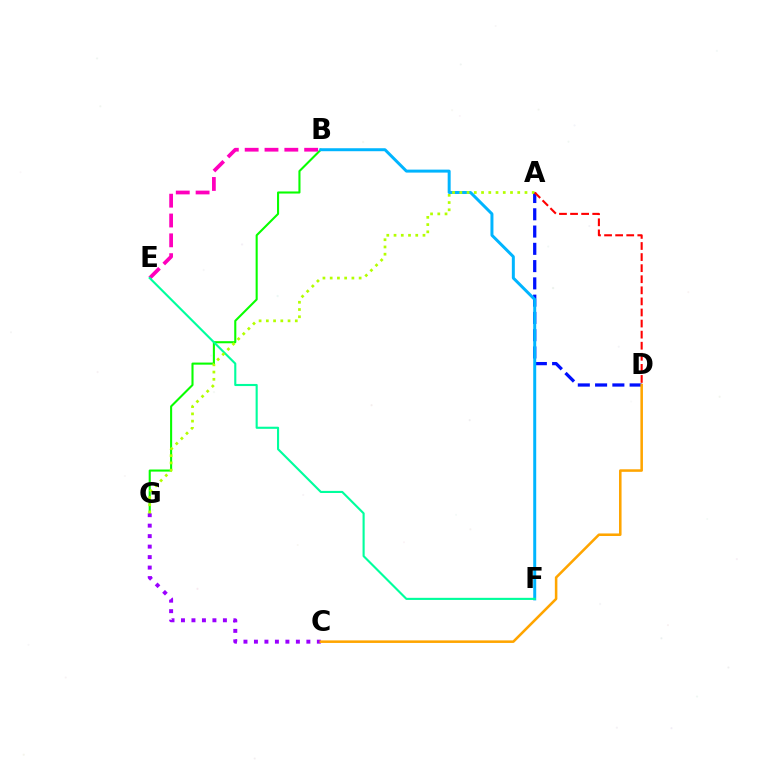{('A', 'D'): [{'color': '#0010ff', 'line_style': 'dashed', 'thickness': 2.35}, {'color': '#ff0000', 'line_style': 'dashed', 'thickness': 1.51}], ('B', 'G'): [{'color': '#08ff00', 'line_style': 'solid', 'thickness': 1.51}], ('B', 'E'): [{'color': '#ff00bd', 'line_style': 'dashed', 'thickness': 2.69}], ('B', 'F'): [{'color': '#00b5ff', 'line_style': 'solid', 'thickness': 2.15}], ('C', 'G'): [{'color': '#9b00ff', 'line_style': 'dotted', 'thickness': 2.85}], ('E', 'F'): [{'color': '#00ff9d', 'line_style': 'solid', 'thickness': 1.53}], ('C', 'D'): [{'color': '#ffa500', 'line_style': 'solid', 'thickness': 1.84}], ('A', 'G'): [{'color': '#b3ff00', 'line_style': 'dotted', 'thickness': 1.97}]}